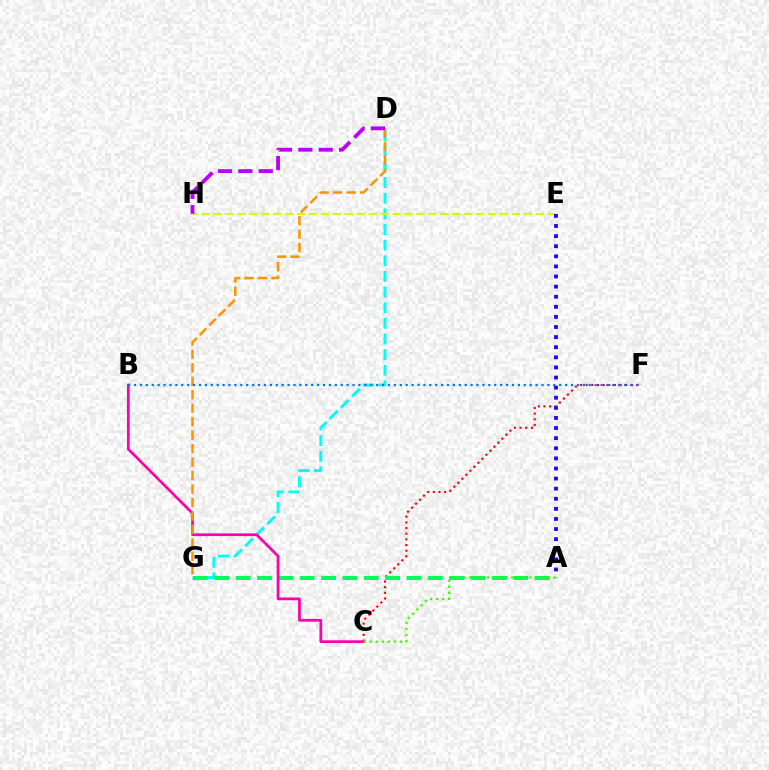{('D', 'G'): [{'color': '#00fff6', 'line_style': 'dashed', 'thickness': 2.12}, {'color': '#ff9400', 'line_style': 'dashed', 'thickness': 1.83}], ('E', 'H'): [{'color': '#d1ff00', 'line_style': 'dashed', 'thickness': 1.62}], ('C', 'F'): [{'color': '#ff0000', 'line_style': 'dotted', 'thickness': 1.54}], ('A', 'G'): [{'color': '#00ff5c', 'line_style': 'dashed', 'thickness': 2.9}], ('A', 'E'): [{'color': '#2500ff', 'line_style': 'dotted', 'thickness': 2.74}], ('B', 'C'): [{'color': '#ff00ac', 'line_style': 'solid', 'thickness': 1.98}], ('D', 'H'): [{'color': '#b900ff', 'line_style': 'dashed', 'thickness': 2.76}], ('A', 'C'): [{'color': '#3dff00', 'line_style': 'dotted', 'thickness': 1.64}], ('B', 'F'): [{'color': '#0074ff', 'line_style': 'dotted', 'thickness': 1.6}]}